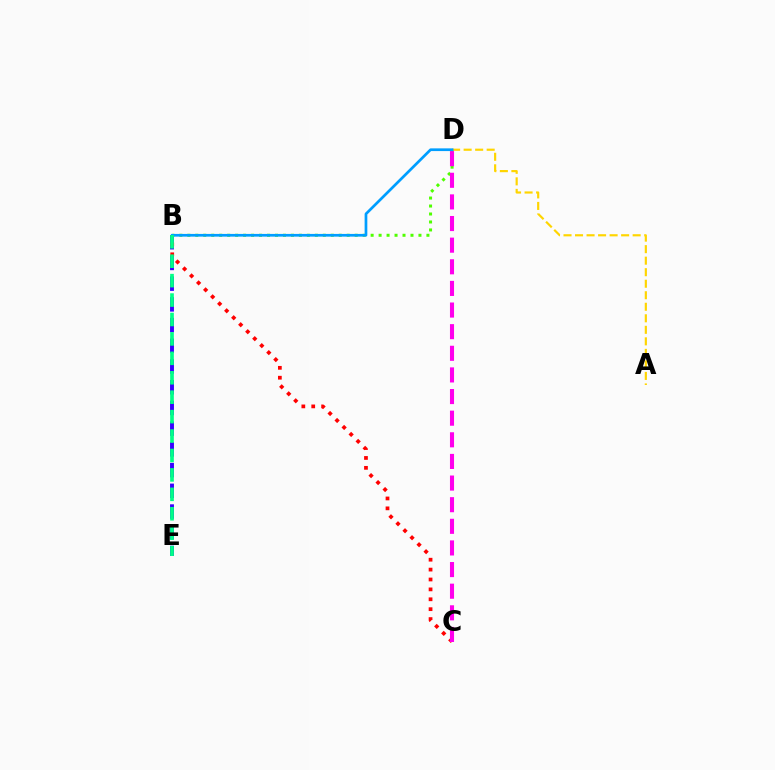{('B', 'E'): [{'color': '#3700ff', 'line_style': 'dashed', 'thickness': 2.81}, {'color': '#00ff86', 'line_style': 'dashed', 'thickness': 2.64}], ('B', 'C'): [{'color': '#ff0000', 'line_style': 'dotted', 'thickness': 2.69}], ('B', 'D'): [{'color': '#4fff00', 'line_style': 'dotted', 'thickness': 2.17}, {'color': '#009eff', 'line_style': 'solid', 'thickness': 1.95}], ('A', 'D'): [{'color': '#ffd500', 'line_style': 'dashed', 'thickness': 1.57}], ('C', 'D'): [{'color': '#ff00ed', 'line_style': 'dashed', 'thickness': 2.94}]}